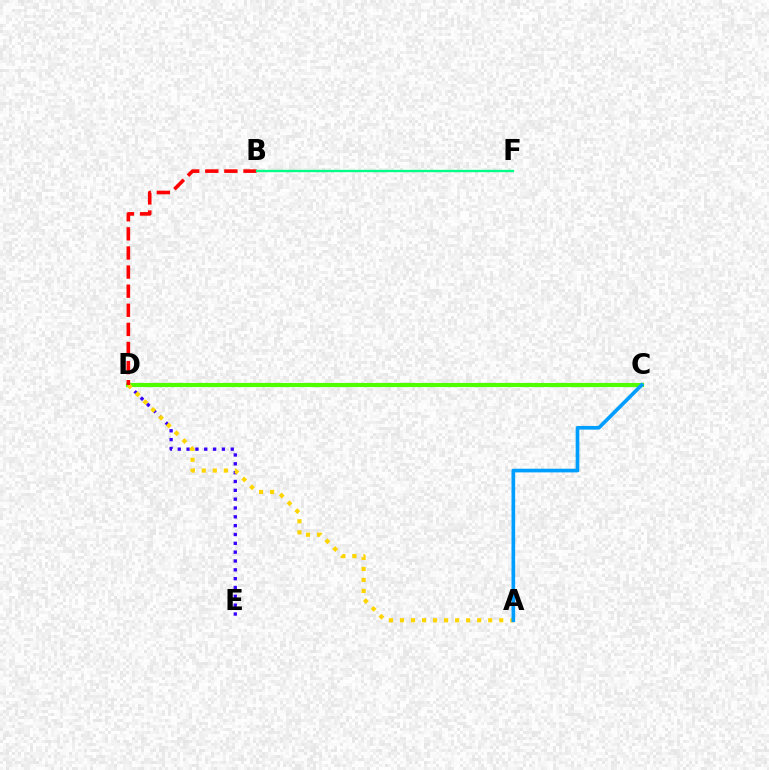{('C', 'D'): [{'color': '#ff00ed', 'line_style': 'dashed', 'thickness': 1.75}, {'color': '#4fff00', 'line_style': 'solid', 'thickness': 2.99}], ('D', 'E'): [{'color': '#3700ff', 'line_style': 'dotted', 'thickness': 2.4}], ('A', 'D'): [{'color': '#ffd500', 'line_style': 'dotted', 'thickness': 3.0}], ('B', 'D'): [{'color': '#ff0000', 'line_style': 'dashed', 'thickness': 2.59}], ('A', 'C'): [{'color': '#009eff', 'line_style': 'solid', 'thickness': 2.64}], ('B', 'F'): [{'color': '#00ff86', 'line_style': 'solid', 'thickness': 1.7}]}